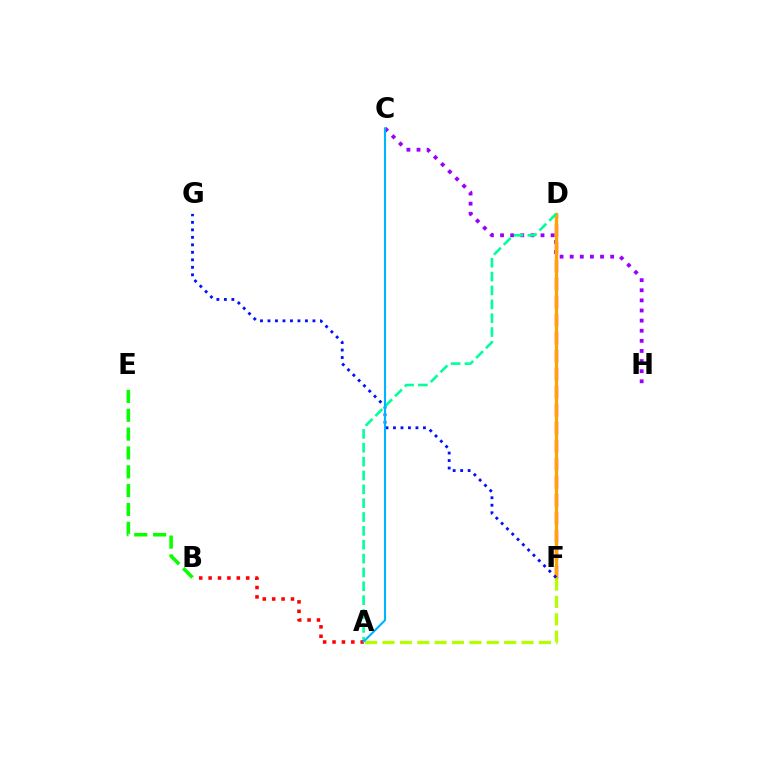{('D', 'F'): [{'color': '#ff00bd', 'line_style': 'dashed', 'thickness': 2.45}, {'color': '#ffa500', 'line_style': 'solid', 'thickness': 2.37}], ('C', 'H'): [{'color': '#9b00ff', 'line_style': 'dotted', 'thickness': 2.75}], ('F', 'G'): [{'color': '#0010ff', 'line_style': 'dotted', 'thickness': 2.04}], ('A', 'D'): [{'color': '#00ff9d', 'line_style': 'dashed', 'thickness': 1.88}], ('A', 'B'): [{'color': '#ff0000', 'line_style': 'dotted', 'thickness': 2.55}], ('A', 'F'): [{'color': '#b3ff00', 'line_style': 'dashed', 'thickness': 2.36}], ('A', 'C'): [{'color': '#00b5ff', 'line_style': 'solid', 'thickness': 1.52}], ('B', 'E'): [{'color': '#08ff00', 'line_style': 'dashed', 'thickness': 2.56}]}